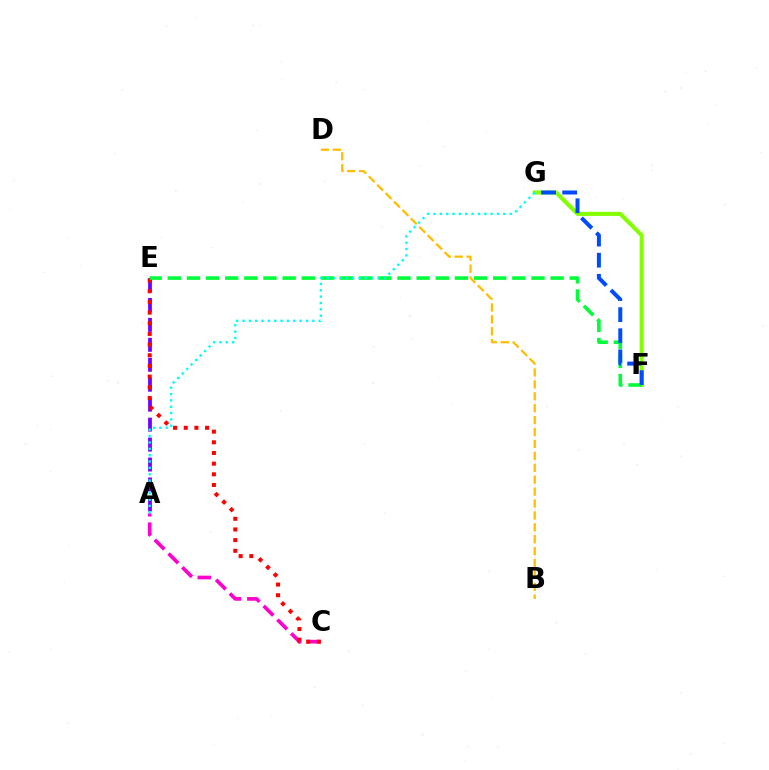{('A', 'E'): [{'color': '#7200ff', 'line_style': 'dashed', 'thickness': 2.71}], ('A', 'C'): [{'color': '#ff00cf', 'line_style': 'dashed', 'thickness': 2.64}], ('C', 'E'): [{'color': '#ff0000', 'line_style': 'dotted', 'thickness': 2.9}], ('F', 'G'): [{'color': '#84ff00', 'line_style': 'solid', 'thickness': 2.94}, {'color': '#004bff', 'line_style': 'dashed', 'thickness': 2.87}], ('E', 'F'): [{'color': '#00ff39', 'line_style': 'dashed', 'thickness': 2.6}], ('B', 'D'): [{'color': '#ffbd00', 'line_style': 'dashed', 'thickness': 1.62}], ('A', 'G'): [{'color': '#00fff6', 'line_style': 'dotted', 'thickness': 1.72}]}